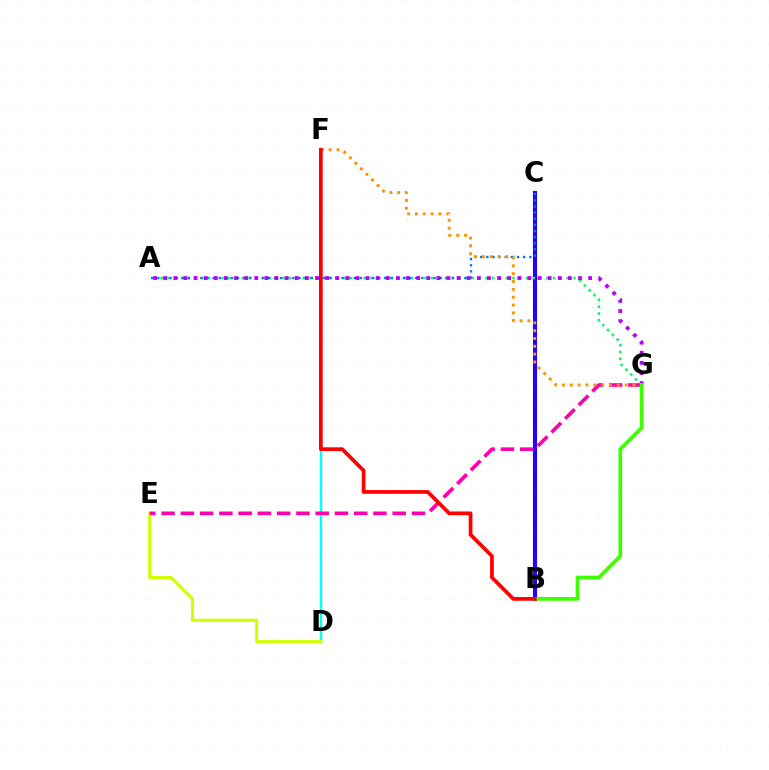{('B', 'C'): [{'color': '#2500ff', 'line_style': 'solid', 'thickness': 2.95}], ('A', 'G'): [{'color': '#00ff5c', 'line_style': 'dotted', 'thickness': 1.84}, {'color': '#b900ff', 'line_style': 'dotted', 'thickness': 2.75}], ('A', 'C'): [{'color': '#0074ff', 'line_style': 'dotted', 'thickness': 1.67}], ('D', 'F'): [{'color': '#00fff6', 'line_style': 'solid', 'thickness': 1.74}], ('D', 'E'): [{'color': '#d1ff00', 'line_style': 'solid', 'thickness': 2.26}], ('E', 'G'): [{'color': '#ff00ac', 'line_style': 'dashed', 'thickness': 2.62}], ('F', 'G'): [{'color': '#ff9400', 'line_style': 'dotted', 'thickness': 2.13}], ('B', 'G'): [{'color': '#3dff00', 'line_style': 'solid', 'thickness': 2.66}], ('B', 'F'): [{'color': '#ff0000', 'line_style': 'solid', 'thickness': 2.69}]}